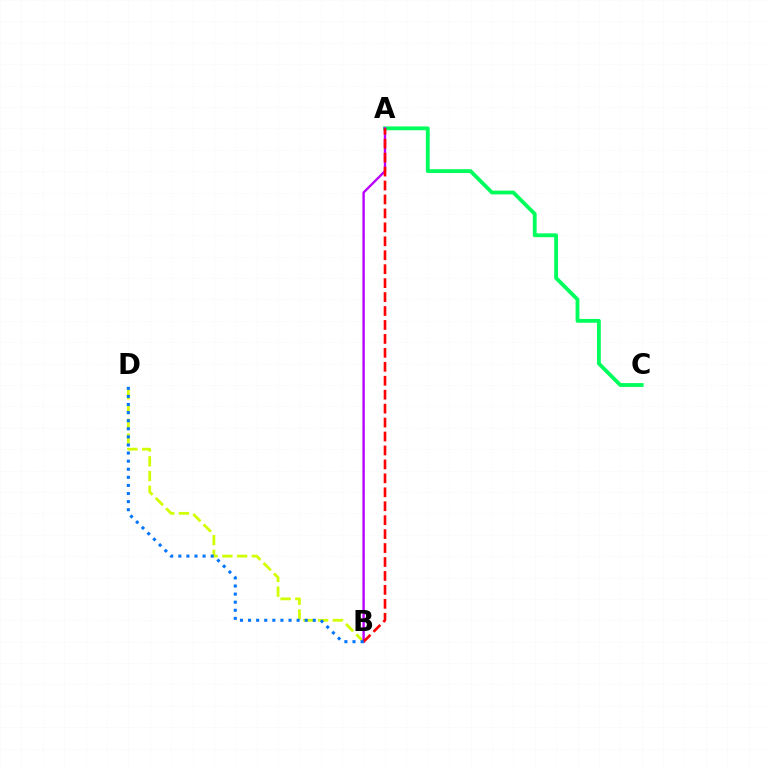{('A', 'C'): [{'color': '#00ff5c', 'line_style': 'solid', 'thickness': 2.75}], ('B', 'D'): [{'color': '#d1ff00', 'line_style': 'dashed', 'thickness': 2.0}, {'color': '#0074ff', 'line_style': 'dotted', 'thickness': 2.2}], ('A', 'B'): [{'color': '#b900ff', 'line_style': 'solid', 'thickness': 1.72}, {'color': '#ff0000', 'line_style': 'dashed', 'thickness': 1.89}]}